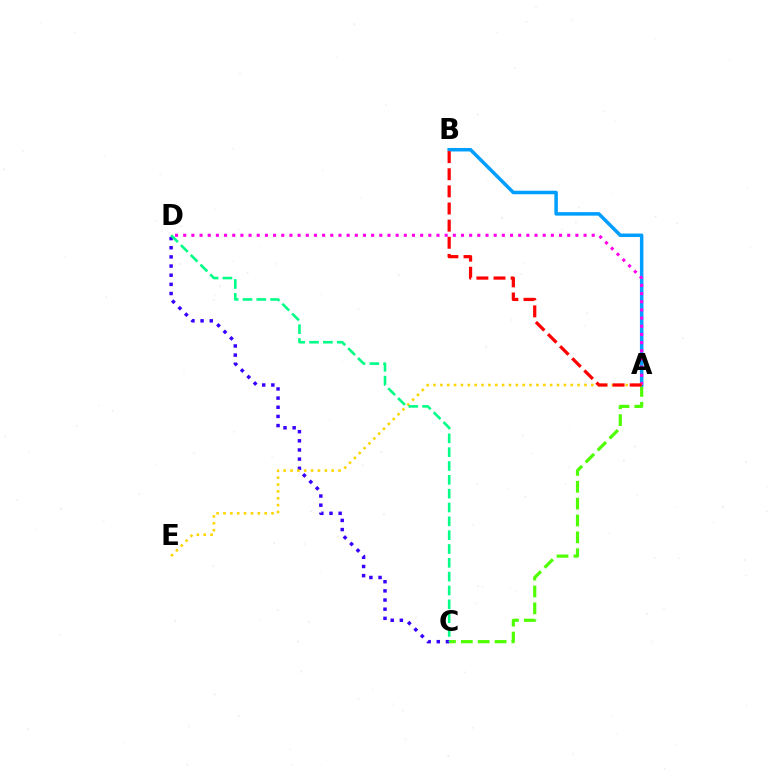{('A', 'C'): [{'color': '#4fff00', 'line_style': 'dashed', 'thickness': 2.29}], ('C', 'D'): [{'color': '#3700ff', 'line_style': 'dotted', 'thickness': 2.49}, {'color': '#00ff86', 'line_style': 'dashed', 'thickness': 1.88}], ('A', 'B'): [{'color': '#009eff', 'line_style': 'solid', 'thickness': 2.52}, {'color': '#ff0000', 'line_style': 'dashed', 'thickness': 2.33}], ('A', 'D'): [{'color': '#ff00ed', 'line_style': 'dotted', 'thickness': 2.22}], ('A', 'E'): [{'color': '#ffd500', 'line_style': 'dotted', 'thickness': 1.86}]}